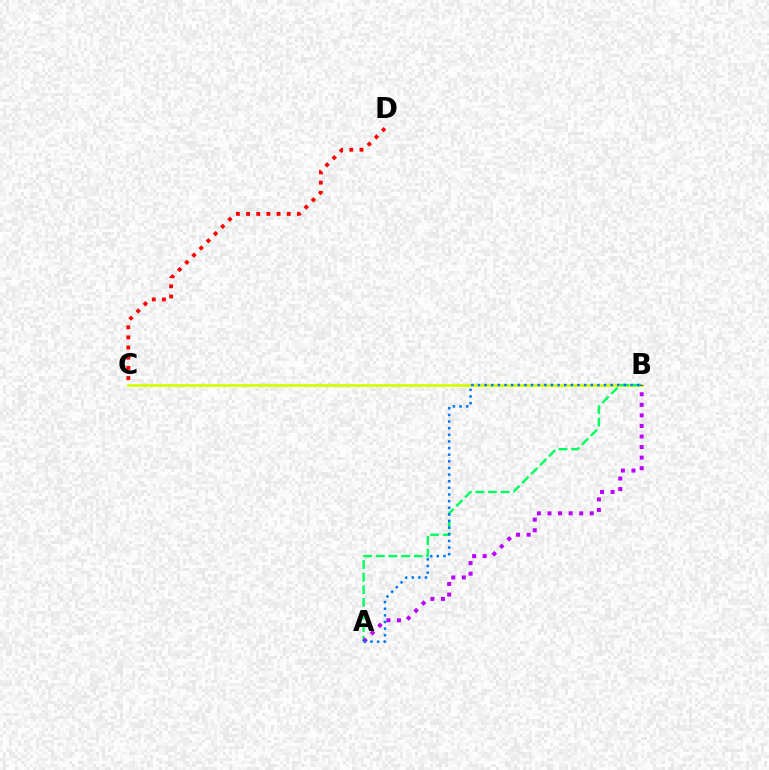{('B', 'C'): [{'color': '#d1ff00', 'line_style': 'solid', 'thickness': 2.01}], ('A', 'B'): [{'color': '#00ff5c', 'line_style': 'dashed', 'thickness': 1.71}, {'color': '#b900ff', 'line_style': 'dotted', 'thickness': 2.87}, {'color': '#0074ff', 'line_style': 'dotted', 'thickness': 1.8}], ('C', 'D'): [{'color': '#ff0000', 'line_style': 'dotted', 'thickness': 2.76}]}